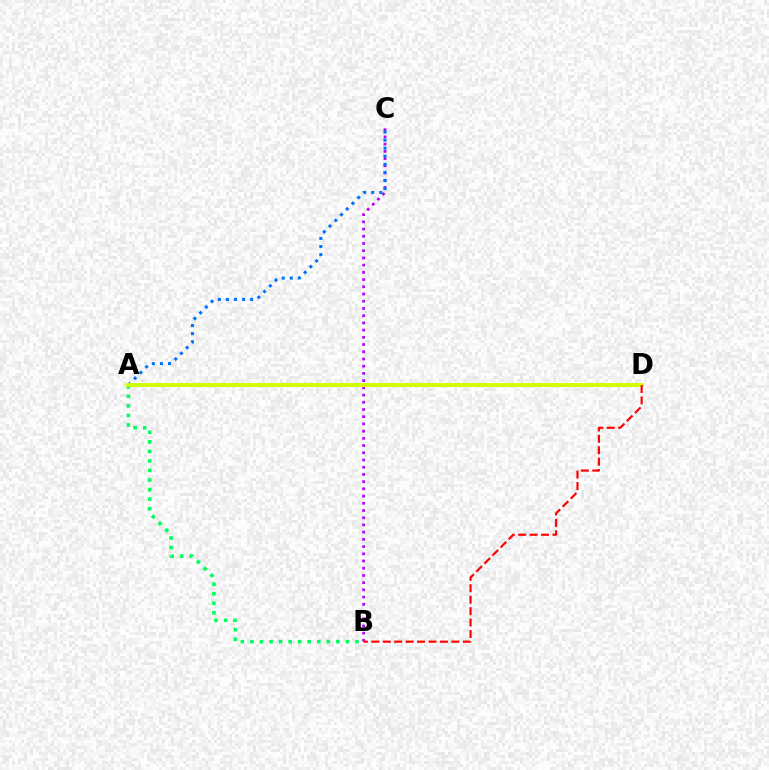{('B', 'C'): [{'color': '#b900ff', 'line_style': 'dotted', 'thickness': 1.96}], ('A', 'B'): [{'color': '#00ff5c', 'line_style': 'dotted', 'thickness': 2.6}], ('A', 'C'): [{'color': '#0074ff', 'line_style': 'dotted', 'thickness': 2.2}], ('A', 'D'): [{'color': '#d1ff00', 'line_style': 'solid', 'thickness': 2.8}], ('B', 'D'): [{'color': '#ff0000', 'line_style': 'dashed', 'thickness': 1.55}]}